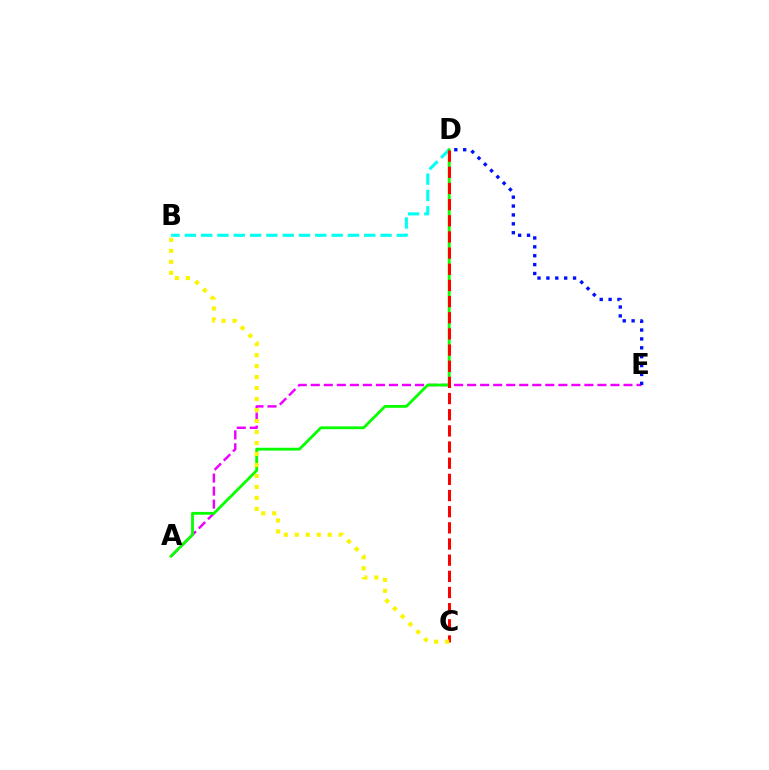{('B', 'D'): [{'color': '#00fff6', 'line_style': 'dashed', 'thickness': 2.22}], ('A', 'E'): [{'color': '#ee00ff', 'line_style': 'dashed', 'thickness': 1.77}], ('A', 'D'): [{'color': '#08ff00', 'line_style': 'solid', 'thickness': 2.03}], ('C', 'D'): [{'color': '#ff0000', 'line_style': 'dashed', 'thickness': 2.2}], ('B', 'C'): [{'color': '#fcf500', 'line_style': 'dotted', 'thickness': 2.98}], ('D', 'E'): [{'color': '#0010ff', 'line_style': 'dotted', 'thickness': 2.41}]}